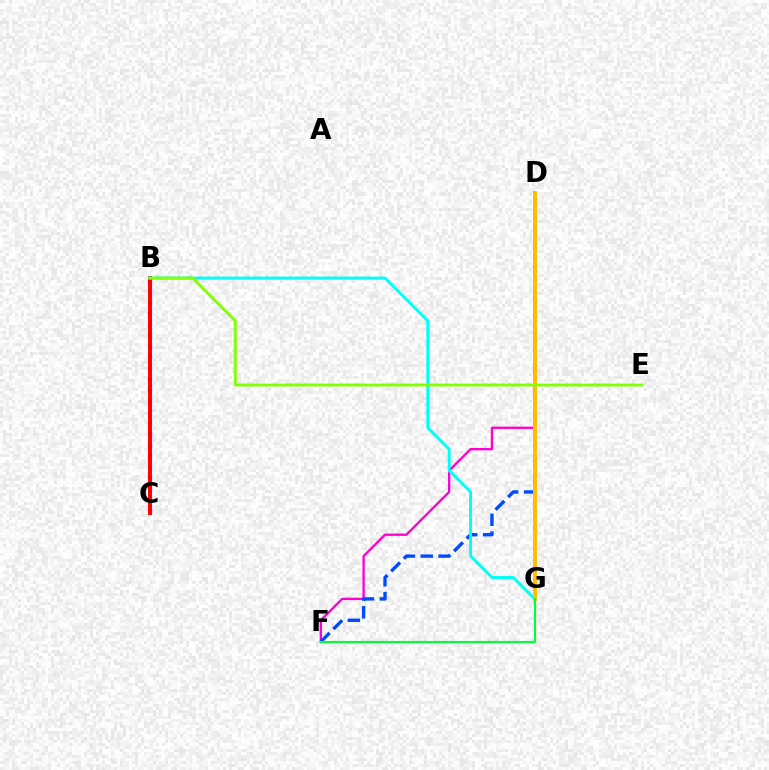{('B', 'C'): [{'color': '#7200ff', 'line_style': 'dotted', 'thickness': 2.98}, {'color': '#ff0000', 'line_style': 'solid', 'thickness': 2.84}], ('D', 'F'): [{'color': '#ff00cf', 'line_style': 'solid', 'thickness': 1.67}, {'color': '#004bff', 'line_style': 'dashed', 'thickness': 2.42}], ('B', 'G'): [{'color': '#00fff6', 'line_style': 'solid', 'thickness': 2.09}], ('D', 'G'): [{'color': '#ffbd00', 'line_style': 'solid', 'thickness': 2.81}], ('B', 'E'): [{'color': '#84ff00', 'line_style': 'solid', 'thickness': 2.05}], ('F', 'G'): [{'color': '#00ff39', 'line_style': 'solid', 'thickness': 1.54}]}